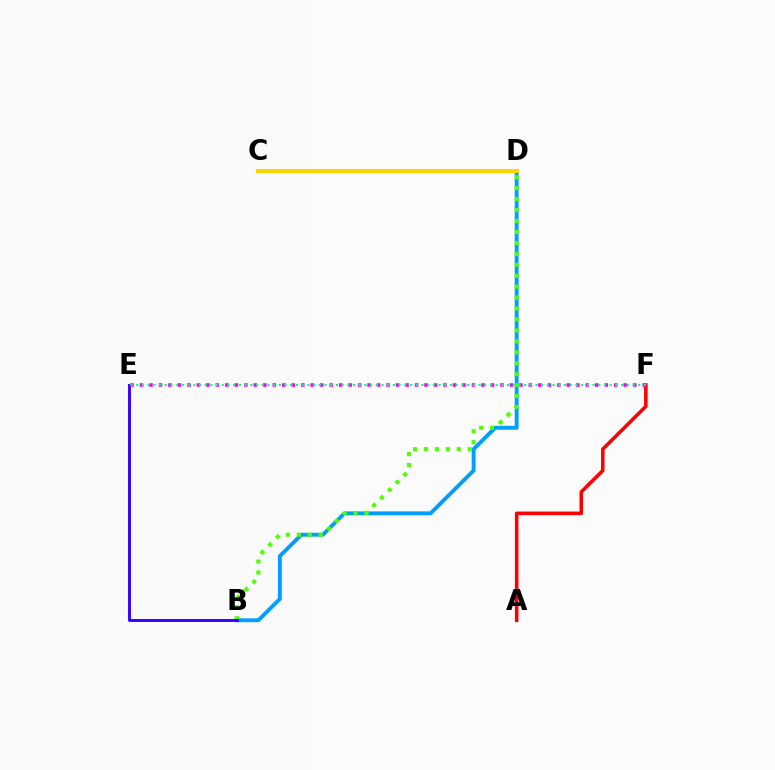{('A', 'F'): [{'color': '#ff0000', 'line_style': 'solid', 'thickness': 2.55}], ('B', 'D'): [{'color': '#009eff', 'line_style': 'solid', 'thickness': 2.8}, {'color': '#4fff00', 'line_style': 'dotted', 'thickness': 2.97}], ('C', 'D'): [{'color': '#ffd500', 'line_style': 'solid', 'thickness': 2.97}], ('B', 'E'): [{'color': '#3700ff', 'line_style': 'solid', 'thickness': 2.11}], ('E', 'F'): [{'color': '#ff00ed', 'line_style': 'dotted', 'thickness': 2.58}, {'color': '#00ff86', 'line_style': 'dotted', 'thickness': 1.55}]}